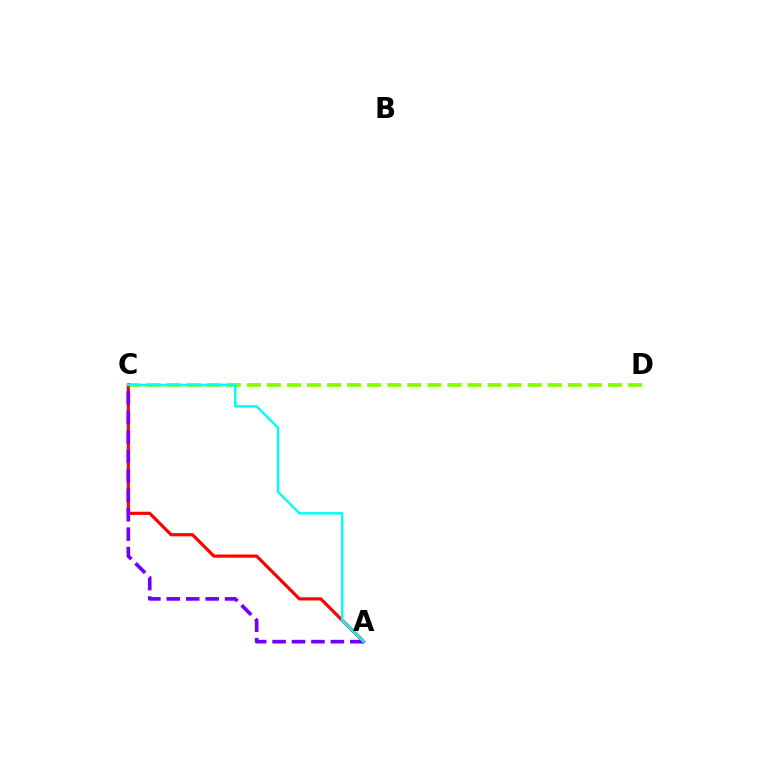{('C', 'D'): [{'color': '#84ff00', 'line_style': 'dashed', 'thickness': 2.73}], ('A', 'C'): [{'color': '#ff0000', 'line_style': 'solid', 'thickness': 2.29}, {'color': '#7200ff', 'line_style': 'dashed', 'thickness': 2.64}, {'color': '#00fff6', 'line_style': 'solid', 'thickness': 1.77}]}